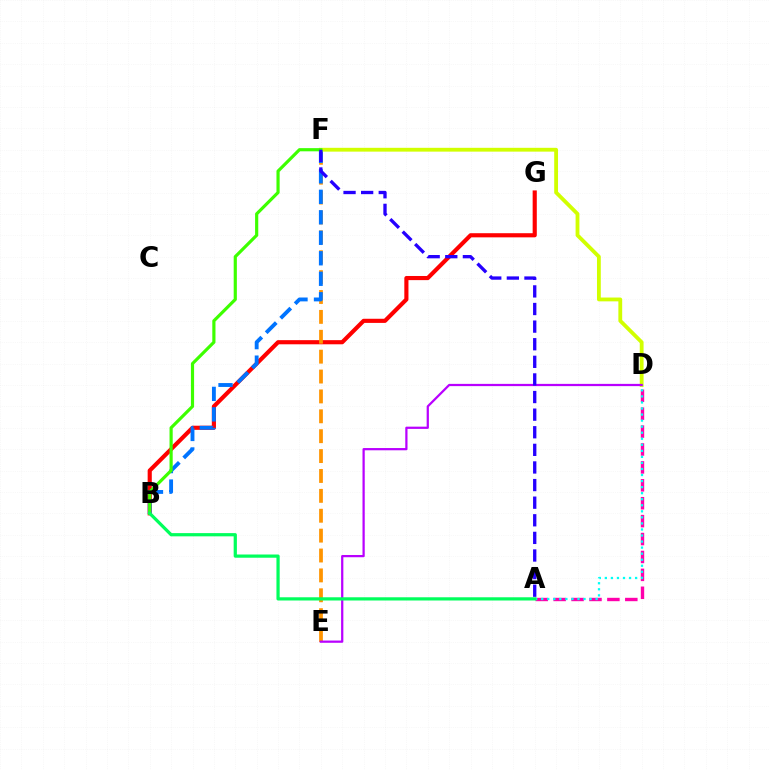{('B', 'G'): [{'color': '#ff0000', 'line_style': 'solid', 'thickness': 2.98}], ('E', 'F'): [{'color': '#ff9400', 'line_style': 'dashed', 'thickness': 2.7}], ('A', 'D'): [{'color': '#ff00ac', 'line_style': 'dashed', 'thickness': 2.43}, {'color': '#00fff6', 'line_style': 'dotted', 'thickness': 1.64}], ('B', 'F'): [{'color': '#0074ff', 'line_style': 'dashed', 'thickness': 2.78}, {'color': '#3dff00', 'line_style': 'solid', 'thickness': 2.28}], ('D', 'F'): [{'color': '#d1ff00', 'line_style': 'solid', 'thickness': 2.75}], ('D', 'E'): [{'color': '#b900ff', 'line_style': 'solid', 'thickness': 1.61}], ('A', 'F'): [{'color': '#2500ff', 'line_style': 'dashed', 'thickness': 2.39}], ('A', 'B'): [{'color': '#00ff5c', 'line_style': 'solid', 'thickness': 2.32}]}